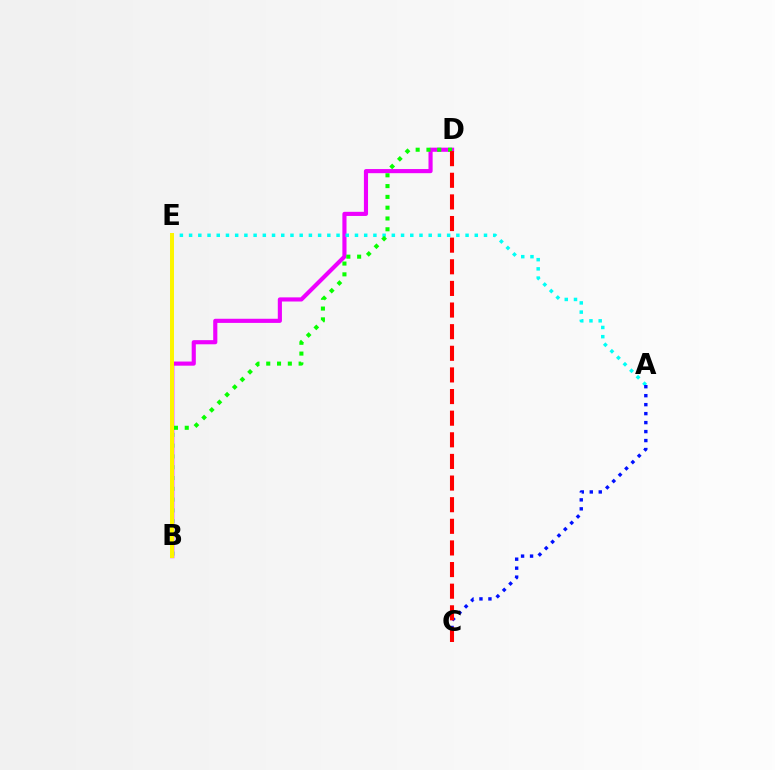{('B', 'D'): [{'color': '#ee00ff', 'line_style': 'solid', 'thickness': 2.98}, {'color': '#08ff00', 'line_style': 'dotted', 'thickness': 2.93}], ('A', 'E'): [{'color': '#00fff6', 'line_style': 'dotted', 'thickness': 2.5}], ('B', 'E'): [{'color': '#fcf500', 'line_style': 'solid', 'thickness': 2.88}], ('A', 'C'): [{'color': '#0010ff', 'line_style': 'dotted', 'thickness': 2.44}], ('C', 'D'): [{'color': '#ff0000', 'line_style': 'dashed', 'thickness': 2.94}]}